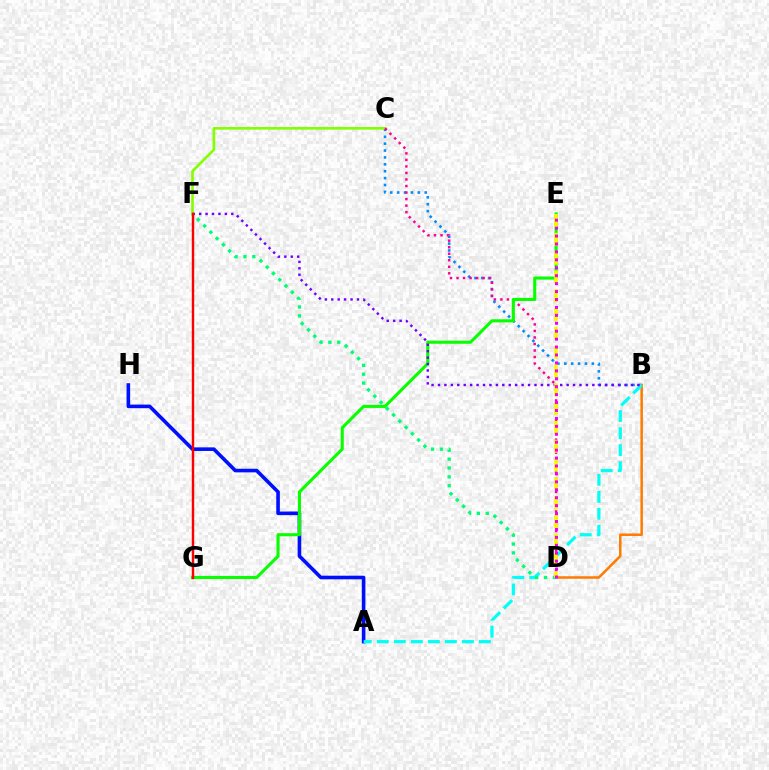{('B', 'C'): [{'color': '#008cff', 'line_style': 'dotted', 'thickness': 1.87}], ('B', 'D'): [{'color': '#ff7c00', 'line_style': 'solid', 'thickness': 1.81}], ('C', 'F'): [{'color': '#84ff00', 'line_style': 'solid', 'thickness': 1.9}], ('A', 'H'): [{'color': '#0010ff', 'line_style': 'solid', 'thickness': 2.6}], ('A', 'B'): [{'color': '#00fff6', 'line_style': 'dashed', 'thickness': 2.31}], ('C', 'D'): [{'color': '#ff0094', 'line_style': 'dotted', 'thickness': 1.77}], ('E', 'G'): [{'color': '#08ff00', 'line_style': 'solid', 'thickness': 2.22}], ('B', 'F'): [{'color': '#7200ff', 'line_style': 'dotted', 'thickness': 1.75}], ('D', 'F'): [{'color': '#00ff74', 'line_style': 'dotted', 'thickness': 2.41}], ('F', 'G'): [{'color': '#ff0000', 'line_style': 'solid', 'thickness': 1.75}], ('D', 'E'): [{'color': '#fcf500', 'line_style': 'dashed', 'thickness': 2.55}, {'color': '#ee00ff', 'line_style': 'dotted', 'thickness': 2.15}]}